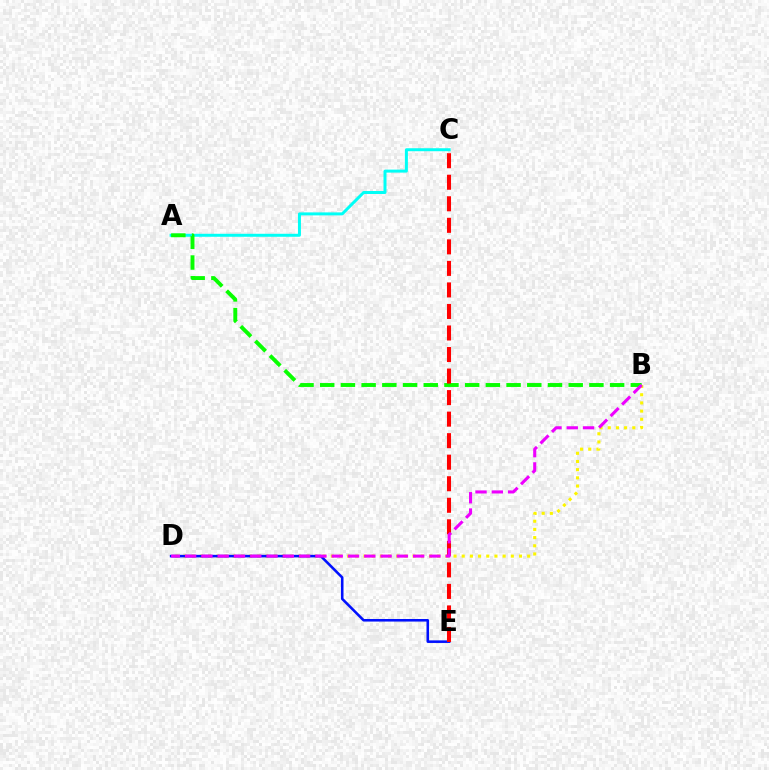{('B', 'D'): [{'color': '#fcf500', 'line_style': 'dotted', 'thickness': 2.22}, {'color': '#ee00ff', 'line_style': 'dashed', 'thickness': 2.21}], ('A', 'C'): [{'color': '#00fff6', 'line_style': 'solid', 'thickness': 2.15}], ('D', 'E'): [{'color': '#0010ff', 'line_style': 'solid', 'thickness': 1.85}], ('A', 'B'): [{'color': '#08ff00', 'line_style': 'dashed', 'thickness': 2.81}], ('C', 'E'): [{'color': '#ff0000', 'line_style': 'dashed', 'thickness': 2.93}]}